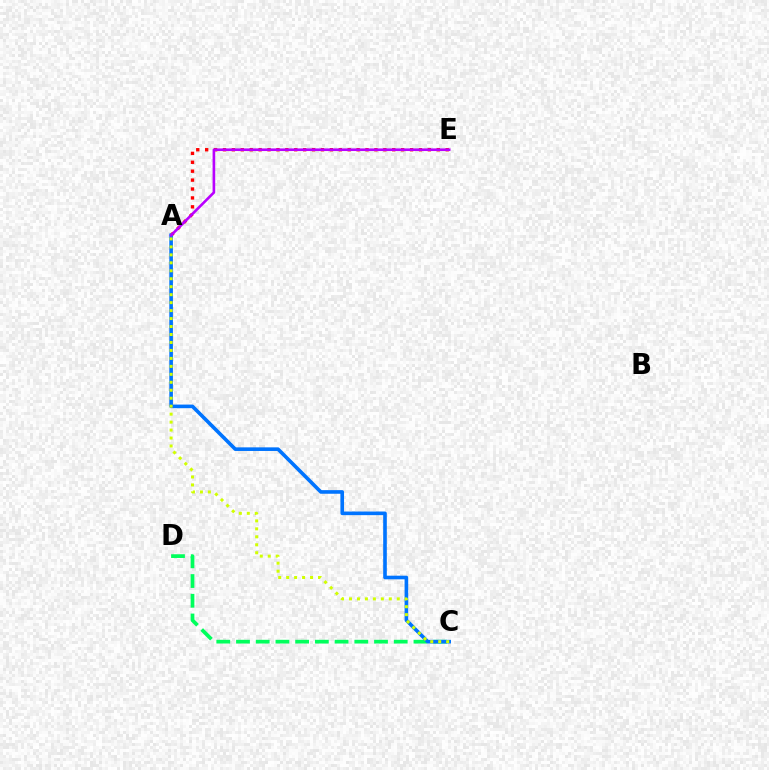{('C', 'D'): [{'color': '#00ff5c', 'line_style': 'dashed', 'thickness': 2.68}], ('A', 'E'): [{'color': '#ff0000', 'line_style': 'dotted', 'thickness': 2.42}, {'color': '#b900ff', 'line_style': 'solid', 'thickness': 1.89}], ('A', 'C'): [{'color': '#0074ff', 'line_style': 'solid', 'thickness': 2.61}, {'color': '#d1ff00', 'line_style': 'dotted', 'thickness': 2.16}]}